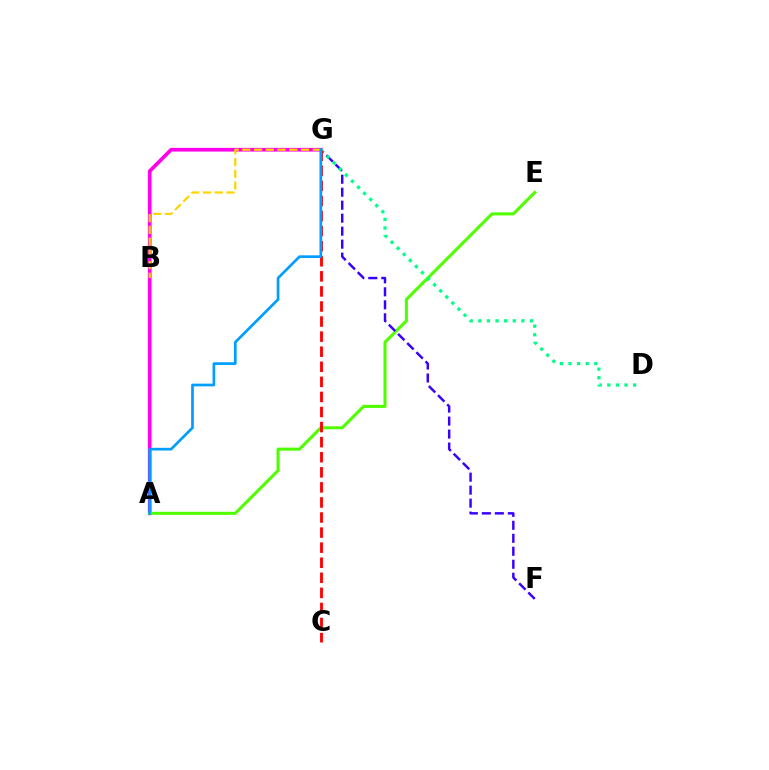{('A', 'G'): [{'color': '#ff00ed', 'line_style': 'solid', 'thickness': 2.66}, {'color': '#009eff', 'line_style': 'solid', 'thickness': 1.94}], ('A', 'E'): [{'color': '#4fff00', 'line_style': 'solid', 'thickness': 2.2}], ('B', 'G'): [{'color': '#ffd500', 'line_style': 'dashed', 'thickness': 1.59}], ('F', 'G'): [{'color': '#3700ff', 'line_style': 'dashed', 'thickness': 1.76}], ('D', 'G'): [{'color': '#00ff86', 'line_style': 'dotted', 'thickness': 2.34}], ('C', 'G'): [{'color': '#ff0000', 'line_style': 'dashed', 'thickness': 2.05}]}